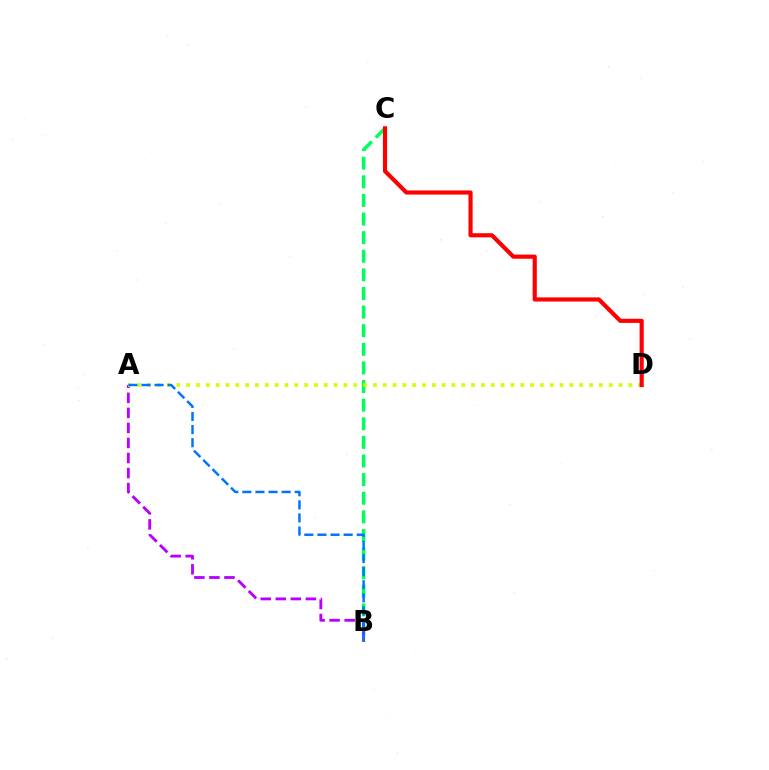{('B', 'C'): [{'color': '#00ff5c', 'line_style': 'dashed', 'thickness': 2.53}], ('A', 'B'): [{'color': '#b900ff', 'line_style': 'dashed', 'thickness': 2.04}, {'color': '#0074ff', 'line_style': 'dashed', 'thickness': 1.78}], ('A', 'D'): [{'color': '#d1ff00', 'line_style': 'dotted', 'thickness': 2.67}], ('C', 'D'): [{'color': '#ff0000', 'line_style': 'solid', 'thickness': 2.98}]}